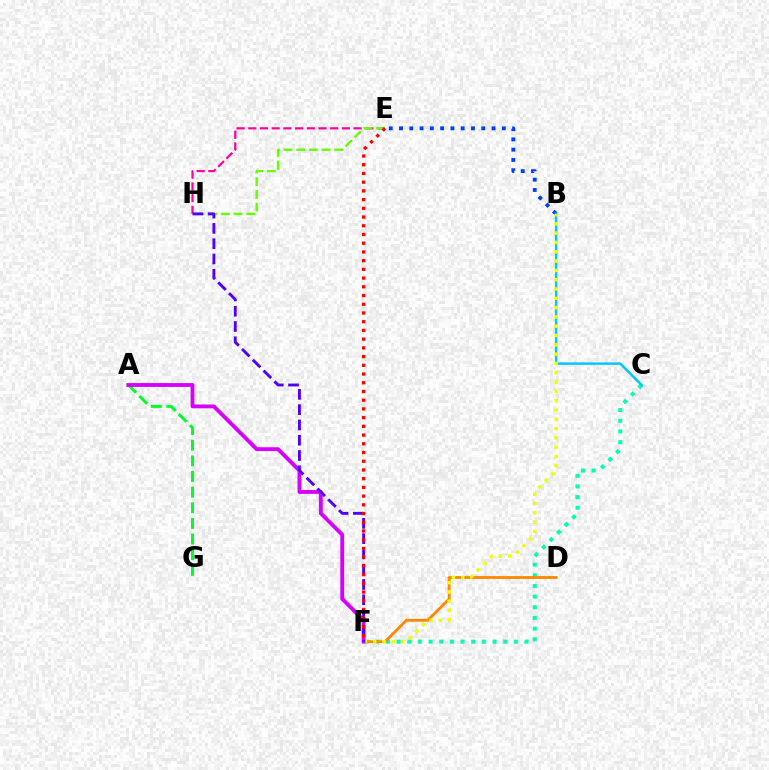{('E', 'H'): [{'color': '#ff00a0', 'line_style': 'dashed', 'thickness': 1.59}, {'color': '#66ff00', 'line_style': 'dashed', 'thickness': 1.72}], ('C', 'F'): [{'color': '#00ffaf', 'line_style': 'dotted', 'thickness': 2.9}], ('B', 'E'): [{'color': '#003fff', 'line_style': 'dotted', 'thickness': 2.79}], ('D', 'F'): [{'color': '#ff8800', 'line_style': 'solid', 'thickness': 2.03}], ('B', 'C'): [{'color': '#00c7ff', 'line_style': 'solid', 'thickness': 1.78}], ('B', 'F'): [{'color': '#eeff00', 'line_style': 'dotted', 'thickness': 2.53}], ('A', 'G'): [{'color': '#00ff27', 'line_style': 'dashed', 'thickness': 2.12}], ('A', 'F'): [{'color': '#d600ff', 'line_style': 'solid', 'thickness': 2.77}], ('F', 'H'): [{'color': '#4f00ff', 'line_style': 'dashed', 'thickness': 2.08}], ('E', 'F'): [{'color': '#ff0000', 'line_style': 'dotted', 'thickness': 2.37}]}